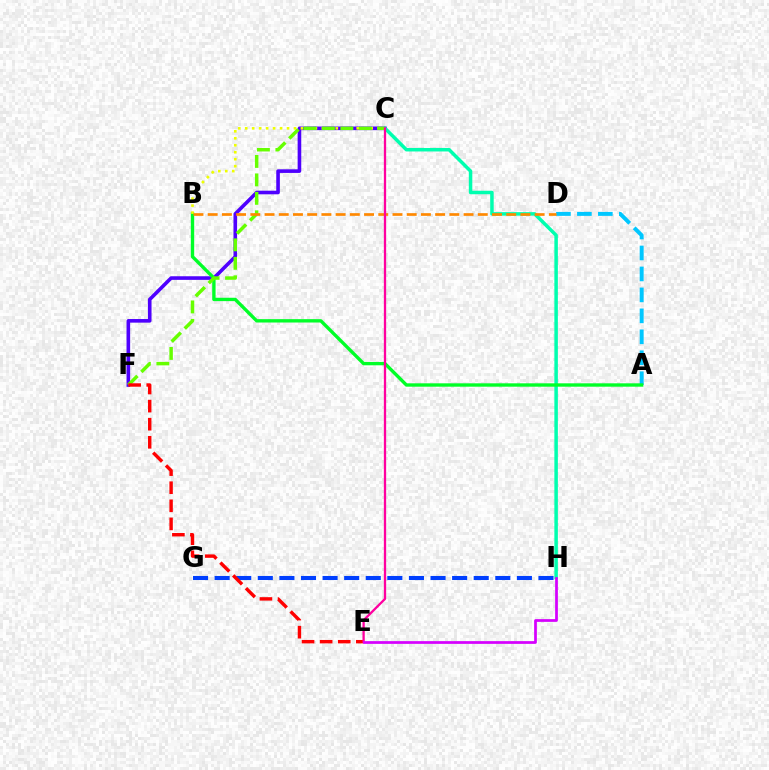{('A', 'D'): [{'color': '#00c7ff', 'line_style': 'dashed', 'thickness': 2.85}], ('C', 'F'): [{'color': '#4f00ff', 'line_style': 'solid', 'thickness': 2.6}, {'color': '#66ff00', 'line_style': 'dashed', 'thickness': 2.51}], ('C', 'H'): [{'color': '#00ffaf', 'line_style': 'solid', 'thickness': 2.51}], ('G', 'H'): [{'color': '#003fff', 'line_style': 'dashed', 'thickness': 2.93}], ('A', 'B'): [{'color': '#00ff27', 'line_style': 'solid', 'thickness': 2.42}], ('B', 'C'): [{'color': '#eeff00', 'line_style': 'dotted', 'thickness': 1.89}], ('B', 'D'): [{'color': '#ff8800', 'line_style': 'dashed', 'thickness': 1.93}], ('E', 'F'): [{'color': '#ff0000', 'line_style': 'dashed', 'thickness': 2.46}], ('C', 'E'): [{'color': '#ff00a0', 'line_style': 'solid', 'thickness': 1.65}], ('E', 'H'): [{'color': '#d600ff', 'line_style': 'solid', 'thickness': 1.96}]}